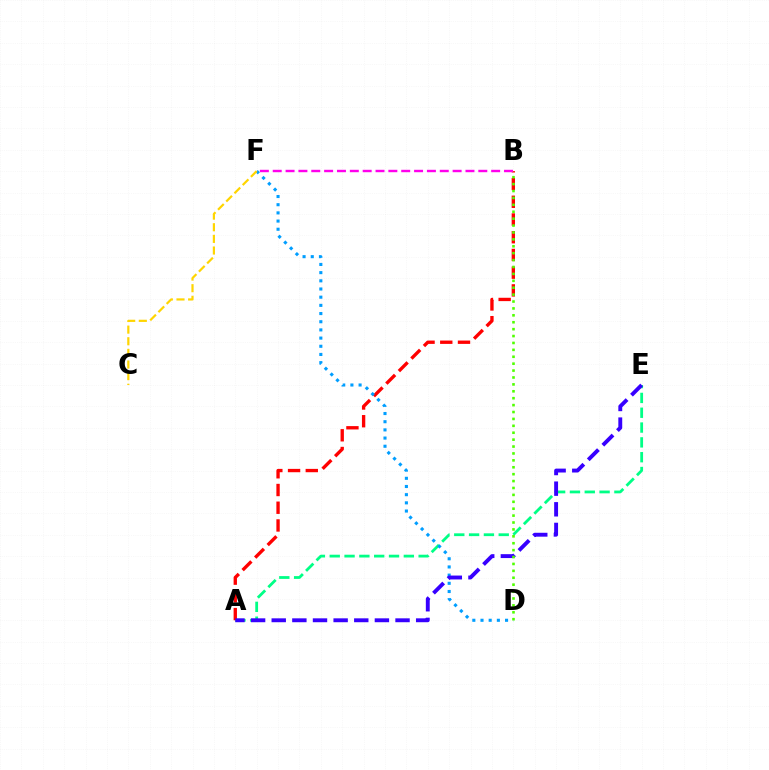{('A', 'E'): [{'color': '#00ff86', 'line_style': 'dashed', 'thickness': 2.01}, {'color': '#3700ff', 'line_style': 'dashed', 'thickness': 2.8}], ('A', 'B'): [{'color': '#ff0000', 'line_style': 'dashed', 'thickness': 2.41}], ('D', 'F'): [{'color': '#009eff', 'line_style': 'dotted', 'thickness': 2.22}], ('B', 'F'): [{'color': '#ff00ed', 'line_style': 'dashed', 'thickness': 1.75}], ('B', 'D'): [{'color': '#4fff00', 'line_style': 'dotted', 'thickness': 1.88}], ('C', 'F'): [{'color': '#ffd500', 'line_style': 'dashed', 'thickness': 1.58}]}